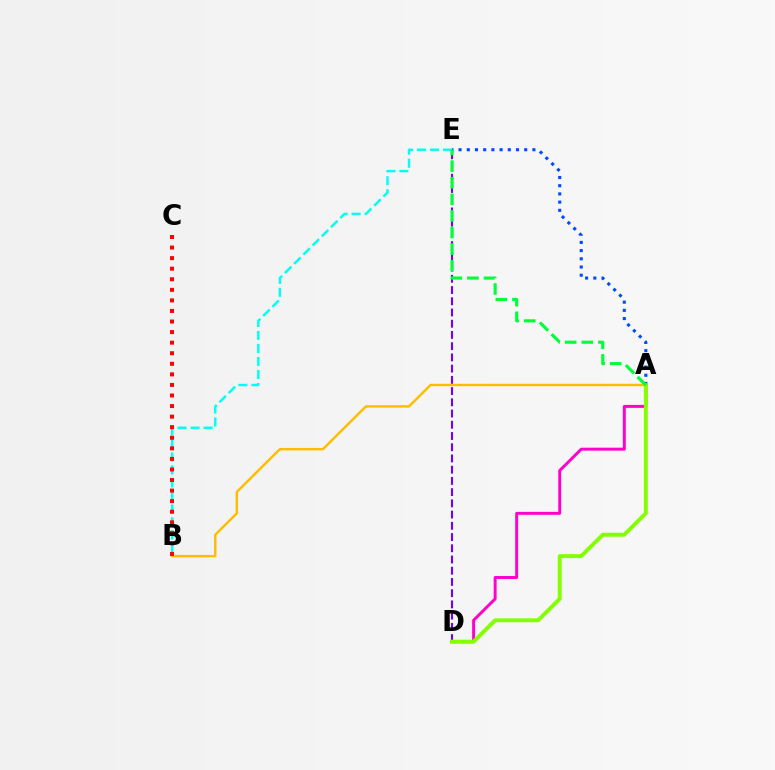{('A', 'B'): [{'color': '#ffbd00', 'line_style': 'solid', 'thickness': 1.74}], ('B', 'E'): [{'color': '#00fff6', 'line_style': 'dashed', 'thickness': 1.77}], ('A', 'D'): [{'color': '#ff00cf', 'line_style': 'solid', 'thickness': 2.12}, {'color': '#84ff00', 'line_style': 'solid', 'thickness': 2.82}], ('D', 'E'): [{'color': '#7200ff', 'line_style': 'dashed', 'thickness': 1.53}], ('A', 'E'): [{'color': '#004bff', 'line_style': 'dotted', 'thickness': 2.23}, {'color': '#00ff39', 'line_style': 'dashed', 'thickness': 2.25}], ('B', 'C'): [{'color': '#ff0000', 'line_style': 'dotted', 'thickness': 2.87}]}